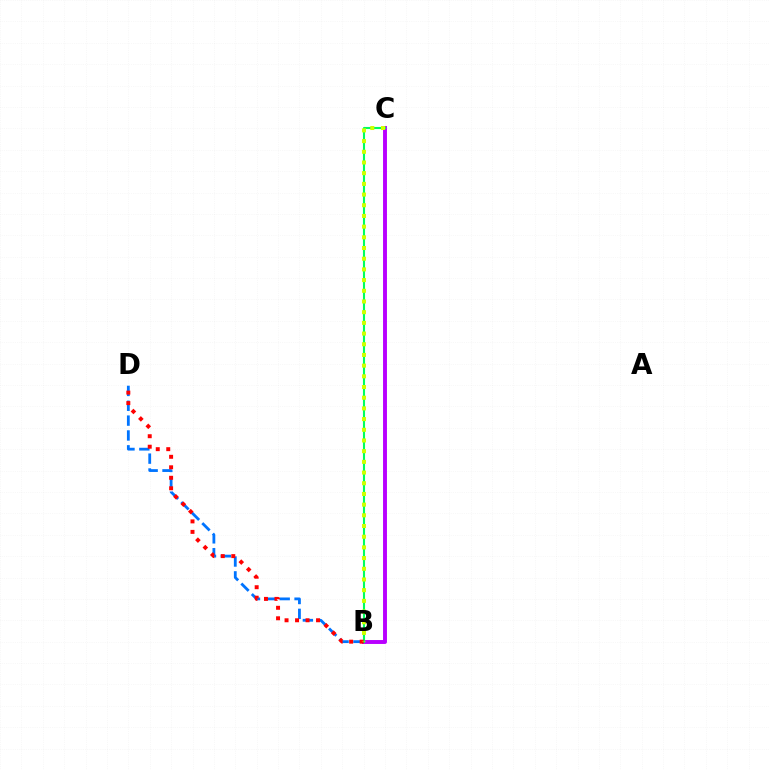{('B', 'D'): [{'color': '#0074ff', 'line_style': 'dashed', 'thickness': 2.02}, {'color': '#ff0000', 'line_style': 'dotted', 'thickness': 2.85}], ('B', 'C'): [{'color': '#b900ff', 'line_style': 'solid', 'thickness': 2.82}, {'color': '#00ff5c', 'line_style': 'solid', 'thickness': 1.52}, {'color': '#d1ff00', 'line_style': 'dotted', 'thickness': 2.91}]}